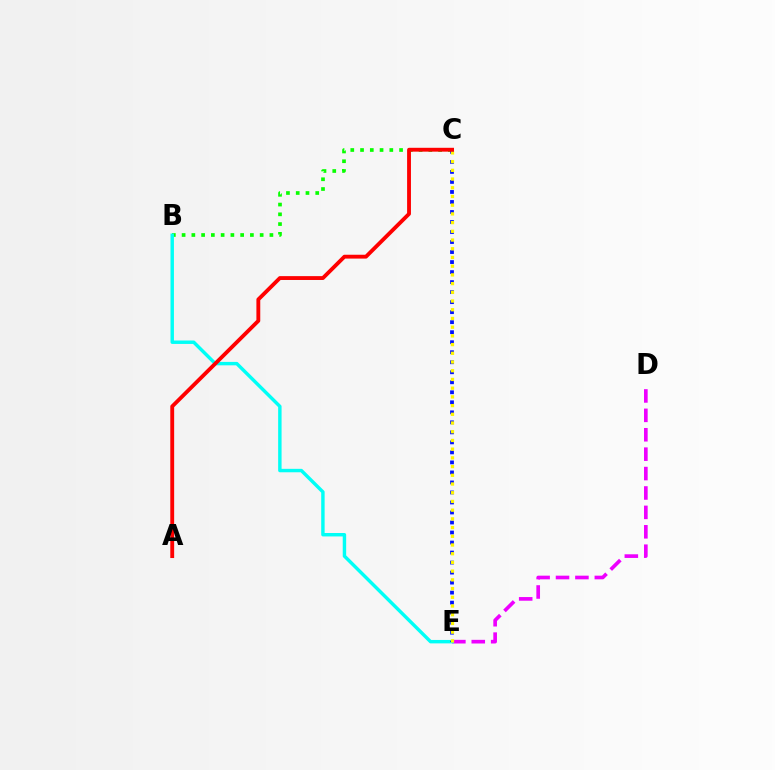{('B', 'C'): [{'color': '#08ff00', 'line_style': 'dotted', 'thickness': 2.65}], ('D', 'E'): [{'color': '#ee00ff', 'line_style': 'dashed', 'thickness': 2.64}], ('B', 'E'): [{'color': '#00fff6', 'line_style': 'solid', 'thickness': 2.47}], ('C', 'E'): [{'color': '#0010ff', 'line_style': 'dotted', 'thickness': 2.72}, {'color': '#fcf500', 'line_style': 'dotted', 'thickness': 2.37}], ('A', 'C'): [{'color': '#ff0000', 'line_style': 'solid', 'thickness': 2.77}]}